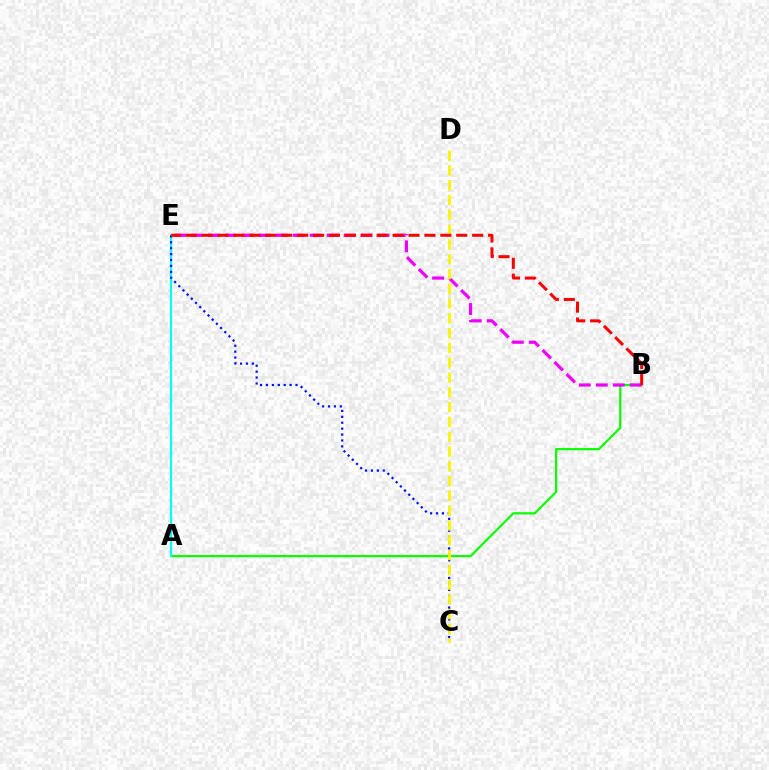{('A', 'B'): [{'color': '#08ff00', 'line_style': 'solid', 'thickness': 1.58}], ('A', 'E'): [{'color': '#00fff6', 'line_style': 'solid', 'thickness': 1.59}], ('C', 'E'): [{'color': '#0010ff', 'line_style': 'dotted', 'thickness': 1.61}], ('B', 'E'): [{'color': '#ee00ff', 'line_style': 'dashed', 'thickness': 2.3}, {'color': '#ff0000', 'line_style': 'dashed', 'thickness': 2.16}], ('C', 'D'): [{'color': '#fcf500', 'line_style': 'dashed', 'thickness': 2.01}]}